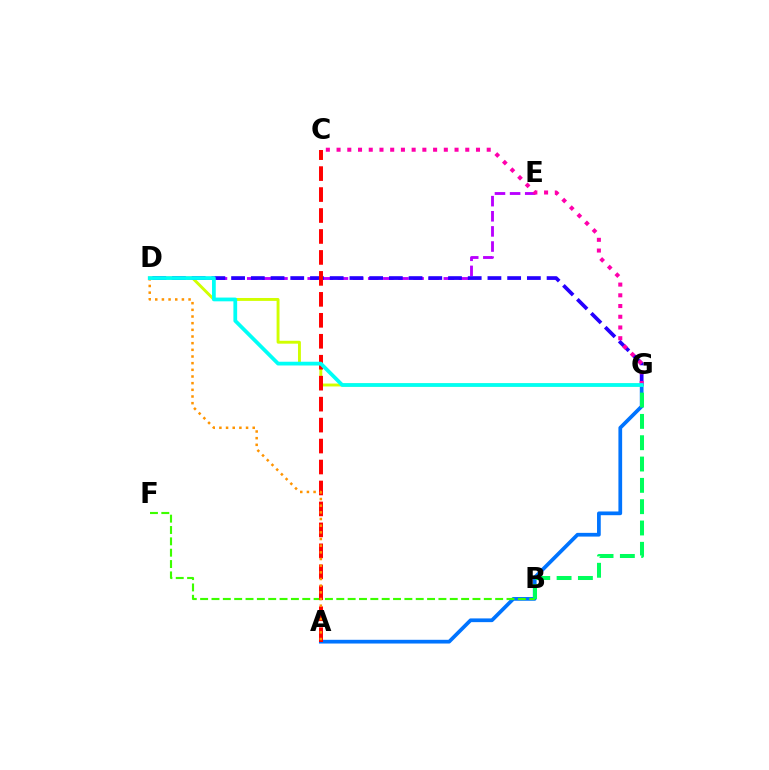{('A', 'G'): [{'color': '#0074ff', 'line_style': 'solid', 'thickness': 2.68}], ('B', 'F'): [{'color': '#3dff00', 'line_style': 'dashed', 'thickness': 1.54}], ('D', 'E'): [{'color': '#b900ff', 'line_style': 'dashed', 'thickness': 2.05}], ('B', 'G'): [{'color': '#00ff5c', 'line_style': 'dashed', 'thickness': 2.9}], ('D', 'G'): [{'color': '#d1ff00', 'line_style': 'solid', 'thickness': 2.09}, {'color': '#2500ff', 'line_style': 'dashed', 'thickness': 2.68}, {'color': '#00fff6', 'line_style': 'solid', 'thickness': 2.7}], ('A', 'C'): [{'color': '#ff0000', 'line_style': 'dashed', 'thickness': 2.85}], ('A', 'D'): [{'color': '#ff9400', 'line_style': 'dotted', 'thickness': 1.81}], ('C', 'G'): [{'color': '#ff00ac', 'line_style': 'dotted', 'thickness': 2.91}]}